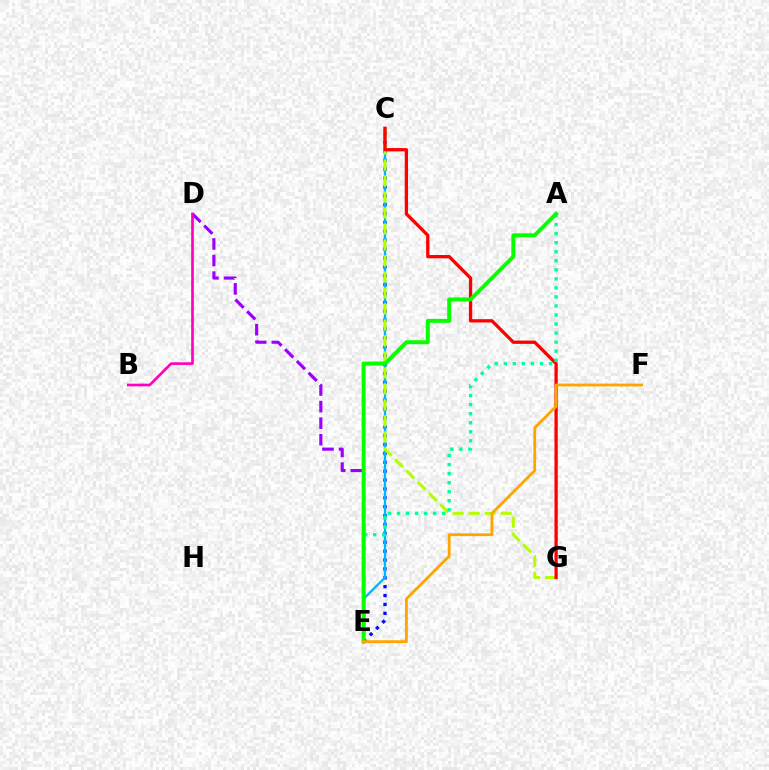{('C', 'E'): [{'color': '#0010ff', 'line_style': 'dotted', 'thickness': 2.41}, {'color': '#00b5ff', 'line_style': 'solid', 'thickness': 1.64}], ('C', 'G'): [{'color': '#b3ff00', 'line_style': 'dashed', 'thickness': 2.17}, {'color': '#ff0000', 'line_style': 'solid', 'thickness': 2.37}], ('D', 'E'): [{'color': '#9b00ff', 'line_style': 'dashed', 'thickness': 2.25}], ('A', 'E'): [{'color': '#00ff9d', 'line_style': 'dotted', 'thickness': 2.46}, {'color': '#08ff00', 'line_style': 'solid', 'thickness': 2.84}], ('B', 'D'): [{'color': '#ff00bd', 'line_style': 'solid', 'thickness': 1.92}], ('E', 'F'): [{'color': '#ffa500', 'line_style': 'solid', 'thickness': 2.04}]}